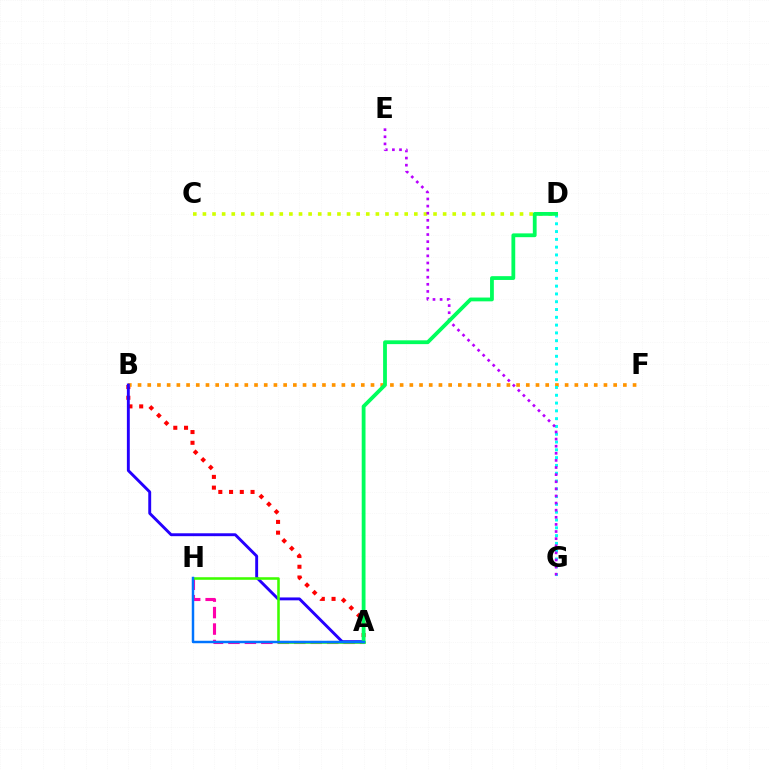{('A', 'B'): [{'color': '#ff0000', 'line_style': 'dotted', 'thickness': 2.92}, {'color': '#2500ff', 'line_style': 'solid', 'thickness': 2.09}], ('B', 'F'): [{'color': '#ff9400', 'line_style': 'dotted', 'thickness': 2.64}], ('D', 'G'): [{'color': '#00fff6', 'line_style': 'dotted', 'thickness': 2.12}], ('C', 'D'): [{'color': '#d1ff00', 'line_style': 'dotted', 'thickness': 2.61}], ('A', 'H'): [{'color': '#ff00ac', 'line_style': 'dashed', 'thickness': 2.24}, {'color': '#3dff00', 'line_style': 'solid', 'thickness': 1.84}, {'color': '#0074ff', 'line_style': 'solid', 'thickness': 1.77}], ('E', 'G'): [{'color': '#b900ff', 'line_style': 'dotted', 'thickness': 1.93}], ('A', 'D'): [{'color': '#00ff5c', 'line_style': 'solid', 'thickness': 2.73}]}